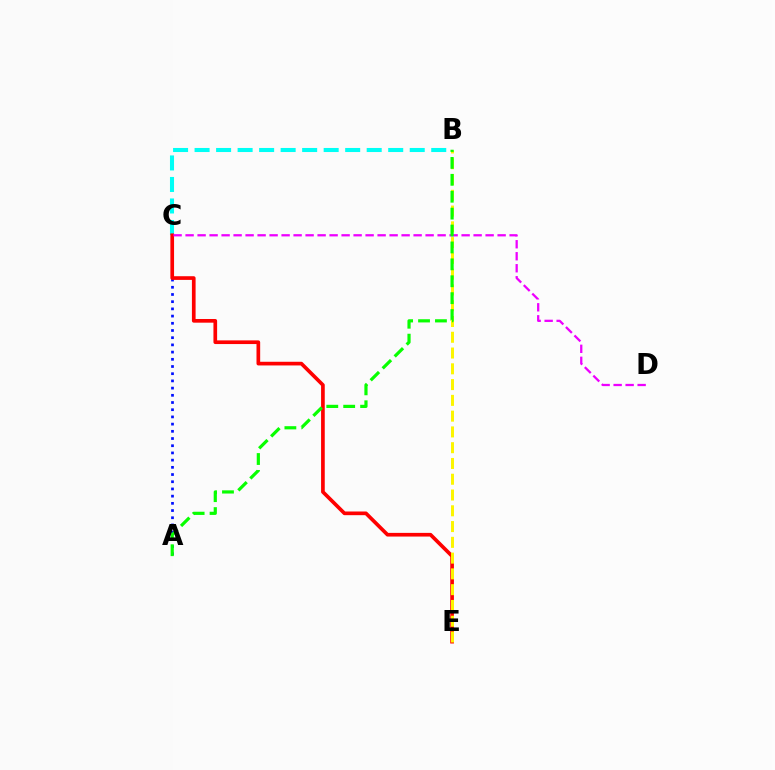{('B', 'C'): [{'color': '#00fff6', 'line_style': 'dashed', 'thickness': 2.92}], ('A', 'C'): [{'color': '#0010ff', 'line_style': 'dotted', 'thickness': 1.96}], ('C', 'E'): [{'color': '#ff0000', 'line_style': 'solid', 'thickness': 2.65}], ('B', 'E'): [{'color': '#fcf500', 'line_style': 'dashed', 'thickness': 2.14}], ('C', 'D'): [{'color': '#ee00ff', 'line_style': 'dashed', 'thickness': 1.63}], ('A', 'B'): [{'color': '#08ff00', 'line_style': 'dashed', 'thickness': 2.3}]}